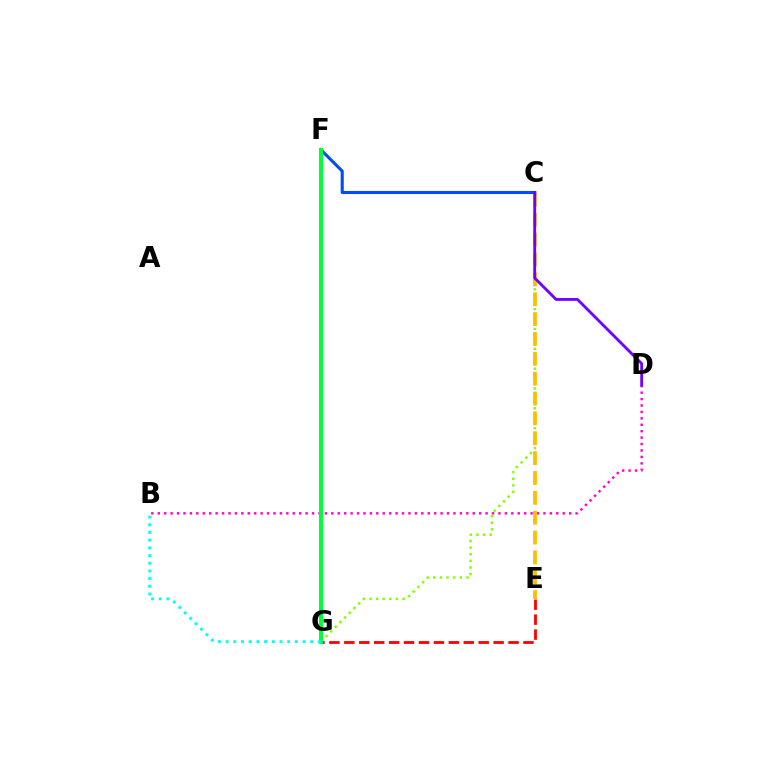{('C', 'G'): [{'color': '#84ff00', 'line_style': 'dotted', 'thickness': 1.8}], ('B', 'D'): [{'color': '#ff00cf', 'line_style': 'dotted', 'thickness': 1.75}], ('C', 'E'): [{'color': '#ffbd00', 'line_style': 'dashed', 'thickness': 2.7}], ('E', 'G'): [{'color': '#ff0000', 'line_style': 'dashed', 'thickness': 2.03}], ('C', 'F'): [{'color': '#004bff', 'line_style': 'solid', 'thickness': 2.22}], ('F', 'G'): [{'color': '#00ff39', 'line_style': 'solid', 'thickness': 2.91}], ('B', 'G'): [{'color': '#00fff6', 'line_style': 'dotted', 'thickness': 2.09}], ('C', 'D'): [{'color': '#7200ff', 'line_style': 'solid', 'thickness': 2.03}]}